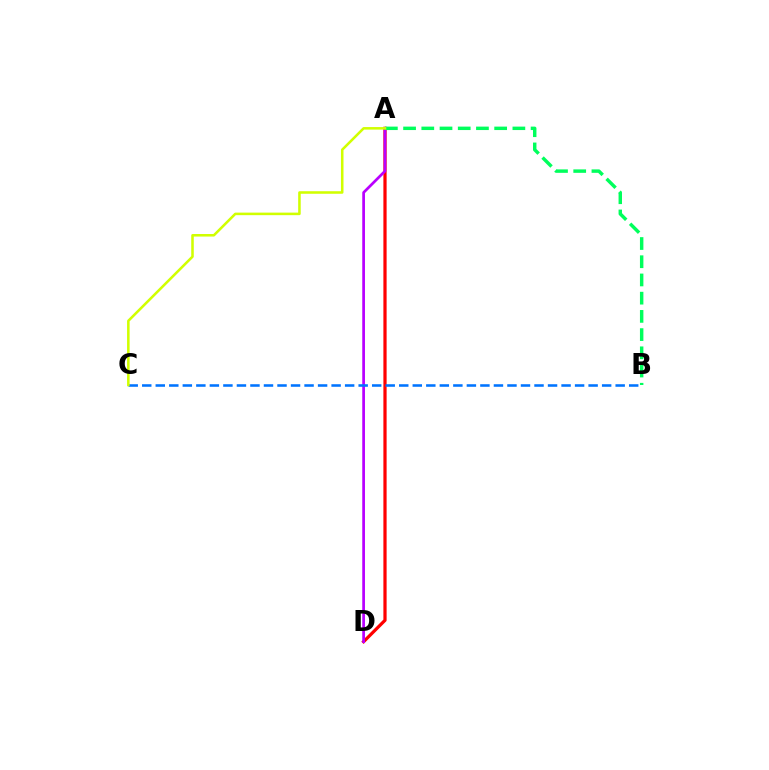{('A', 'D'): [{'color': '#ff0000', 'line_style': 'solid', 'thickness': 2.32}, {'color': '#b900ff', 'line_style': 'solid', 'thickness': 1.96}], ('B', 'C'): [{'color': '#0074ff', 'line_style': 'dashed', 'thickness': 1.84}], ('A', 'B'): [{'color': '#00ff5c', 'line_style': 'dashed', 'thickness': 2.47}], ('A', 'C'): [{'color': '#d1ff00', 'line_style': 'solid', 'thickness': 1.84}]}